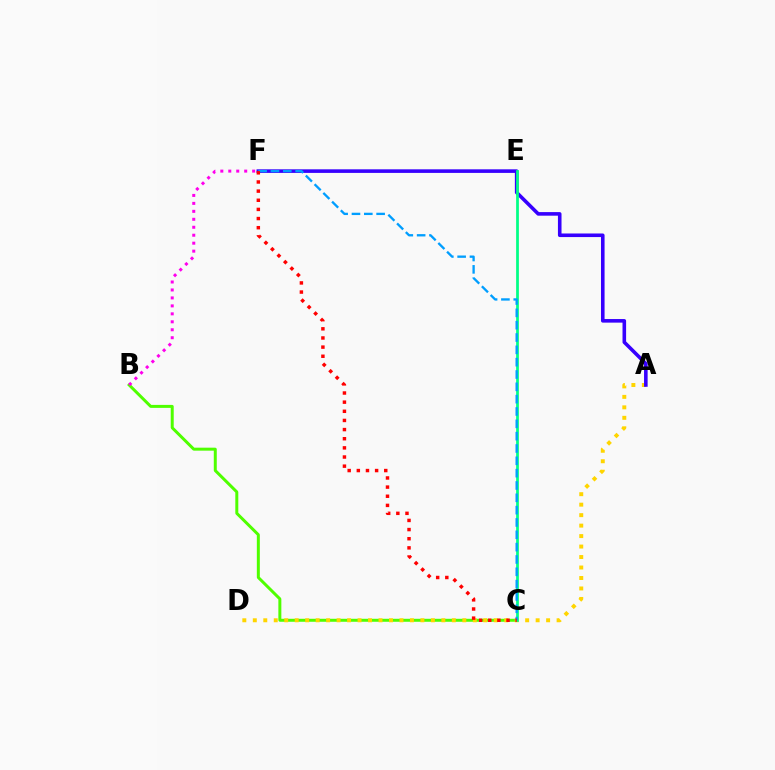{('B', 'C'): [{'color': '#4fff00', 'line_style': 'solid', 'thickness': 2.15}], ('A', 'D'): [{'color': '#ffd500', 'line_style': 'dotted', 'thickness': 2.85}], ('A', 'F'): [{'color': '#3700ff', 'line_style': 'solid', 'thickness': 2.58}], ('C', 'E'): [{'color': '#00ff86', 'line_style': 'solid', 'thickness': 1.98}], ('B', 'F'): [{'color': '#ff00ed', 'line_style': 'dotted', 'thickness': 2.16}], ('C', 'F'): [{'color': '#009eff', 'line_style': 'dashed', 'thickness': 1.68}, {'color': '#ff0000', 'line_style': 'dotted', 'thickness': 2.48}]}